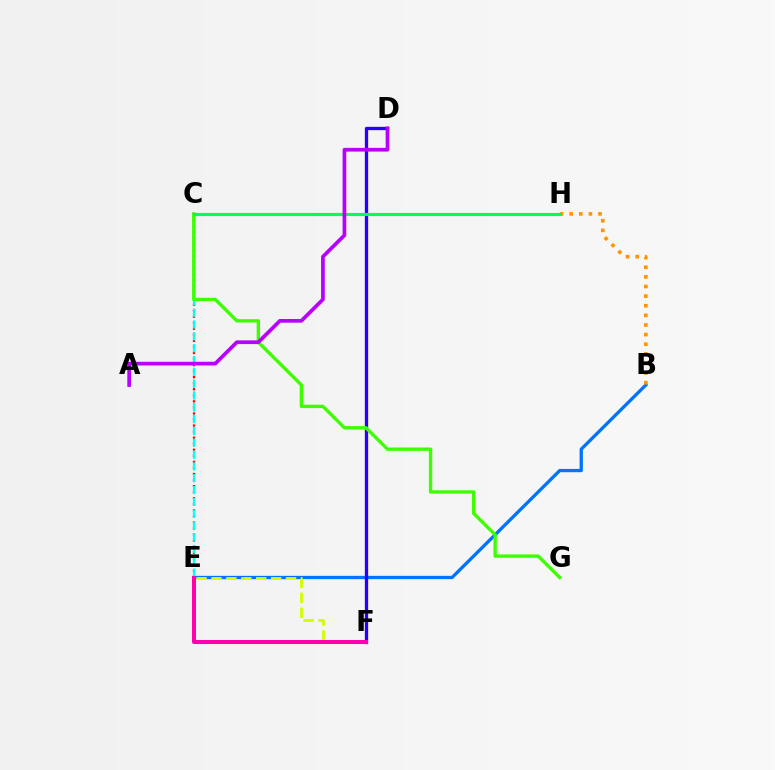{('B', 'E'): [{'color': '#0074ff', 'line_style': 'solid', 'thickness': 2.37}], ('C', 'E'): [{'color': '#ff0000', 'line_style': 'dotted', 'thickness': 1.64}, {'color': '#00fff6', 'line_style': 'dashed', 'thickness': 1.61}], ('D', 'F'): [{'color': '#2500ff', 'line_style': 'solid', 'thickness': 2.38}], ('B', 'H'): [{'color': '#ff9400', 'line_style': 'dotted', 'thickness': 2.61}], ('E', 'F'): [{'color': '#d1ff00', 'line_style': 'dashed', 'thickness': 2.03}, {'color': '#ff00ac', 'line_style': 'solid', 'thickness': 2.88}], ('C', 'G'): [{'color': '#3dff00', 'line_style': 'solid', 'thickness': 2.41}], ('C', 'H'): [{'color': '#00ff5c', 'line_style': 'solid', 'thickness': 2.25}], ('A', 'D'): [{'color': '#b900ff', 'line_style': 'solid', 'thickness': 2.67}]}